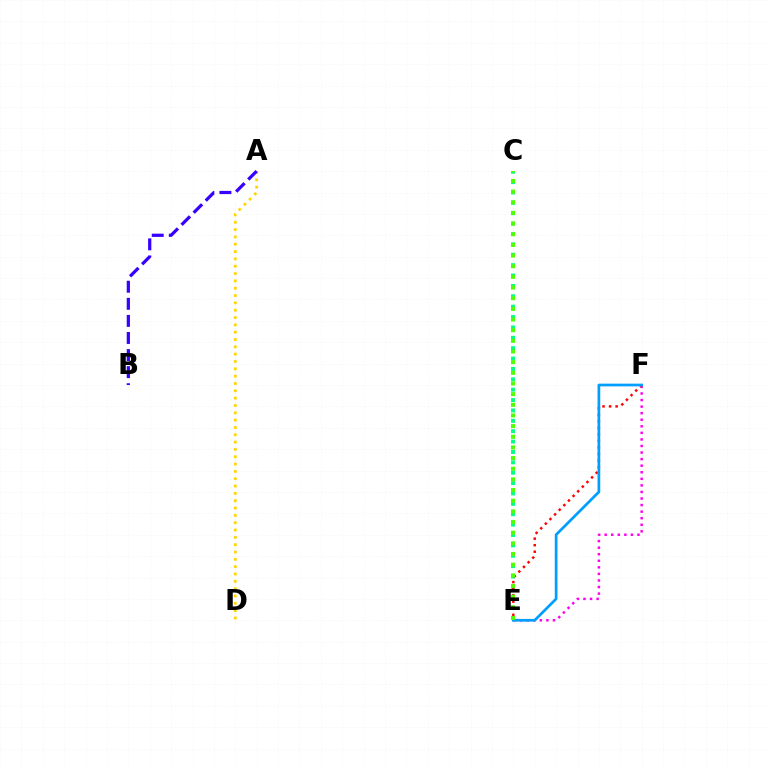{('E', 'F'): [{'color': '#ff00ed', 'line_style': 'dotted', 'thickness': 1.78}, {'color': '#ff0000', 'line_style': 'dotted', 'thickness': 1.78}, {'color': '#009eff', 'line_style': 'solid', 'thickness': 1.95}], ('C', 'E'): [{'color': '#00ff86', 'line_style': 'dotted', 'thickness': 2.82}, {'color': '#4fff00', 'line_style': 'dotted', 'thickness': 2.9}], ('A', 'D'): [{'color': '#ffd500', 'line_style': 'dotted', 'thickness': 1.99}], ('A', 'B'): [{'color': '#3700ff', 'line_style': 'dashed', 'thickness': 2.32}]}